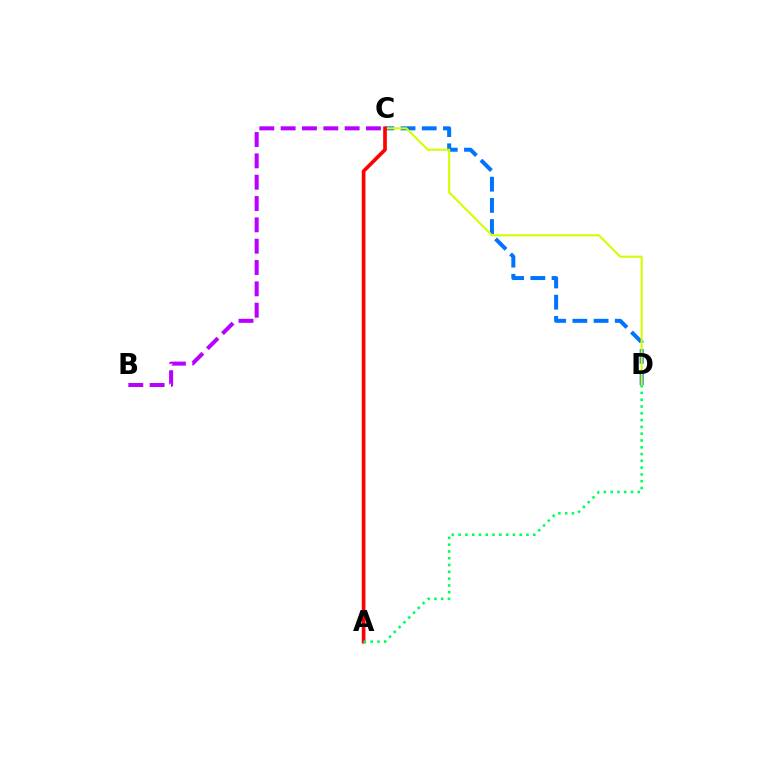{('C', 'D'): [{'color': '#0074ff', 'line_style': 'dashed', 'thickness': 2.88}, {'color': '#d1ff00', 'line_style': 'solid', 'thickness': 1.5}], ('A', 'C'): [{'color': '#ff0000', 'line_style': 'solid', 'thickness': 2.64}], ('B', 'C'): [{'color': '#b900ff', 'line_style': 'dashed', 'thickness': 2.9}], ('A', 'D'): [{'color': '#00ff5c', 'line_style': 'dotted', 'thickness': 1.85}]}